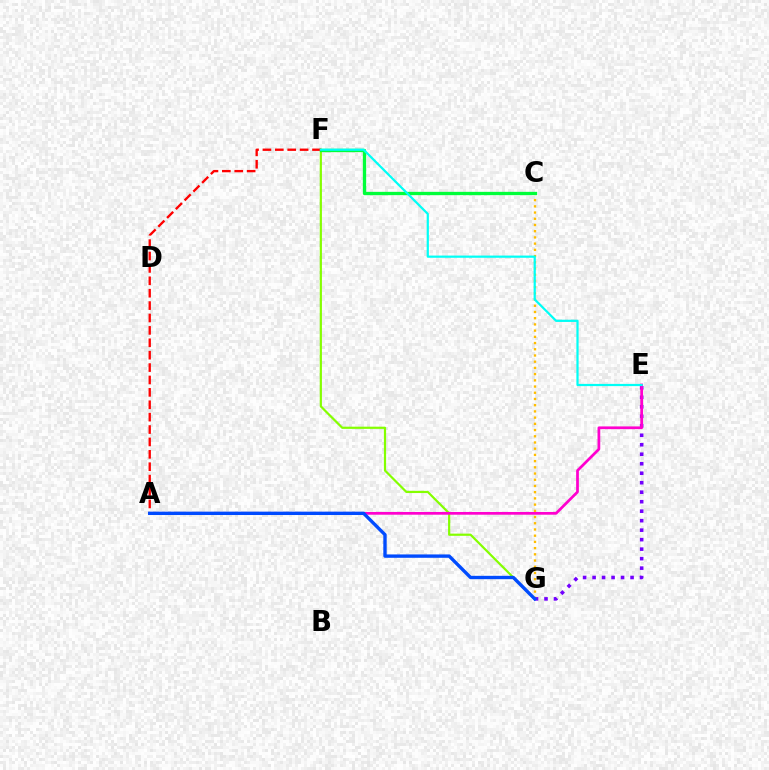{('C', 'G'): [{'color': '#ffbd00', 'line_style': 'dotted', 'thickness': 1.69}], ('E', 'G'): [{'color': '#7200ff', 'line_style': 'dotted', 'thickness': 2.58}], ('F', 'G'): [{'color': '#84ff00', 'line_style': 'solid', 'thickness': 1.58}], ('C', 'F'): [{'color': '#00ff39', 'line_style': 'solid', 'thickness': 2.38}], ('A', 'E'): [{'color': '#ff00cf', 'line_style': 'solid', 'thickness': 1.97}], ('A', 'F'): [{'color': '#ff0000', 'line_style': 'dashed', 'thickness': 1.68}], ('A', 'G'): [{'color': '#004bff', 'line_style': 'solid', 'thickness': 2.42}], ('E', 'F'): [{'color': '#00fff6', 'line_style': 'solid', 'thickness': 1.59}]}